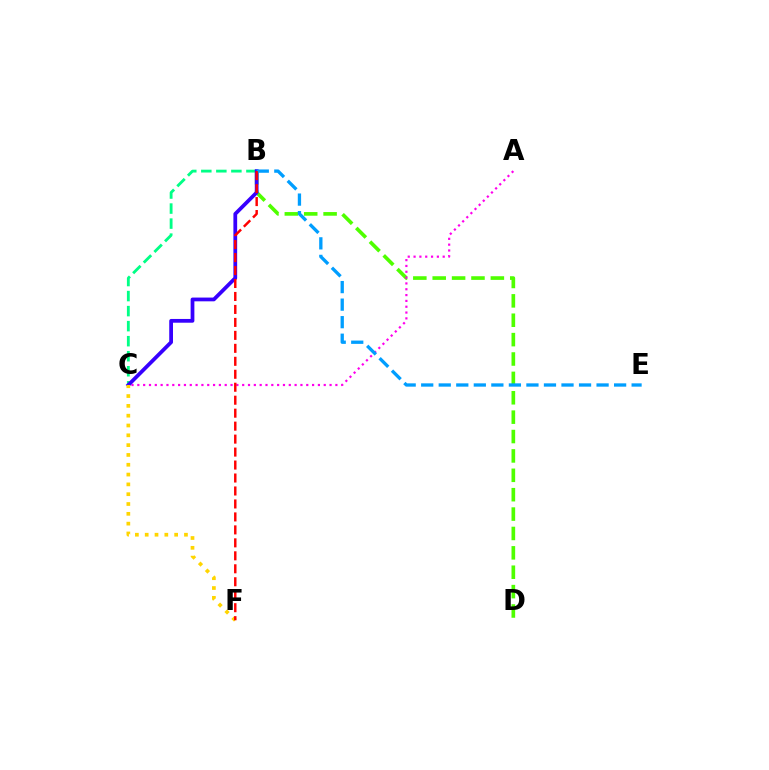{('B', 'D'): [{'color': '#4fff00', 'line_style': 'dashed', 'thickness': 2.63}], ('A', 'C'): [{'color': '#ff00ed', 'line_style': 'dotted', 'thickness': 1.58}], ('B', 'C'): [{'color': '#00ff86', 'line_style': 'dashed', 'thickness': 2.04}, {'color': '#3700ff', 'line_style': 'solid', 'thickness': 2.71}], ('C', 'F'): [{'color': '#ffd500', 'line_style': 'dotted', 'thickness': 2.67}], ('B', 'E'): [{'color': '#009eff', 'line_style': 'dashed', 'thickness': 2.38}], ('B', 'F'): [{'color': '#ff0000', 'line_style': 'dashed', 'thickness': 1.76}]}